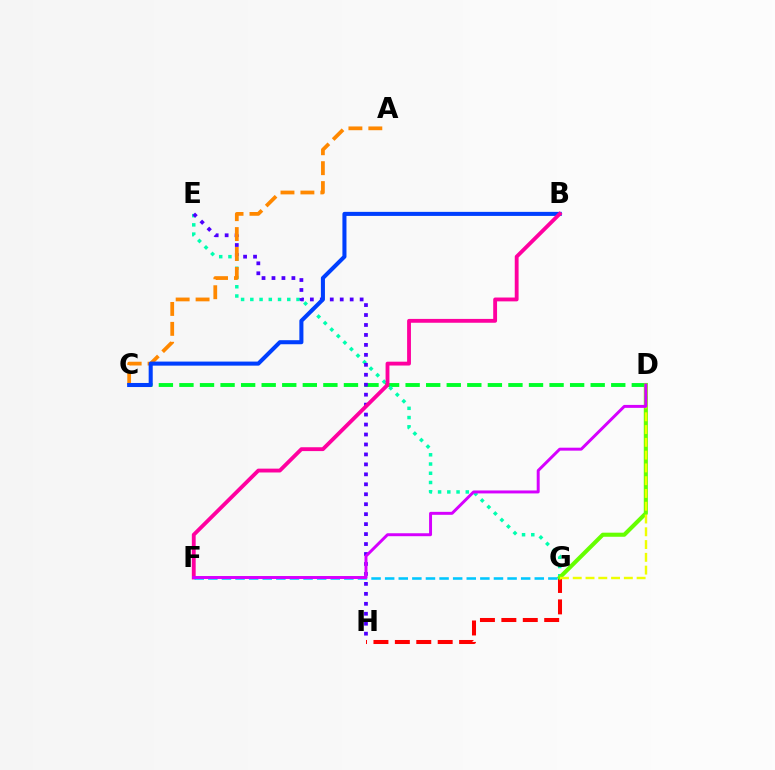{('C', 'D'): [{'color': '#00ff27', 'line_style': 'dashed', 'thickness': 2.79}], ('E', 'G'): [{'color': '#00ffaf', 'line_style': 'dotted', 'thickness': 2.51}], ('G', 'H'): [{'color': '#ff0000', 'line_style': 'dashed', 'thickness': 2.91}], ('D', 'G'): [{'color': '#66ff00', 'line_style': 'solid', 'thickness': 2.94}, {'color': '#eeff00', 'line_style': 'dashed', 'thickness': 1.74}], ('E', 'H'): [{'color': '#4f00ff', 'line_style': 'dotted', 'thickness': 2.71}], ('A', 'C'): [{'color': '#ff8800', 'line_style': 'dashed', 'thickness': 2.71}], ('B', 'C'): [{'color': '#003fff', 'line_style': 'solid', 'thickness': 2.92}], ('B', 'F'): [{'color': '#ff00a0', 'line_style': 'solid', 'thickness': 2.77}], ('F', 'G'): [{'color': '#00c7ff', 'line_style': 'dashed', 'thickness': 1.85}], ('D', 'F'): [{'color': '#d600ff', 'line_style': 'solid', 'thickness': 2.13}]}